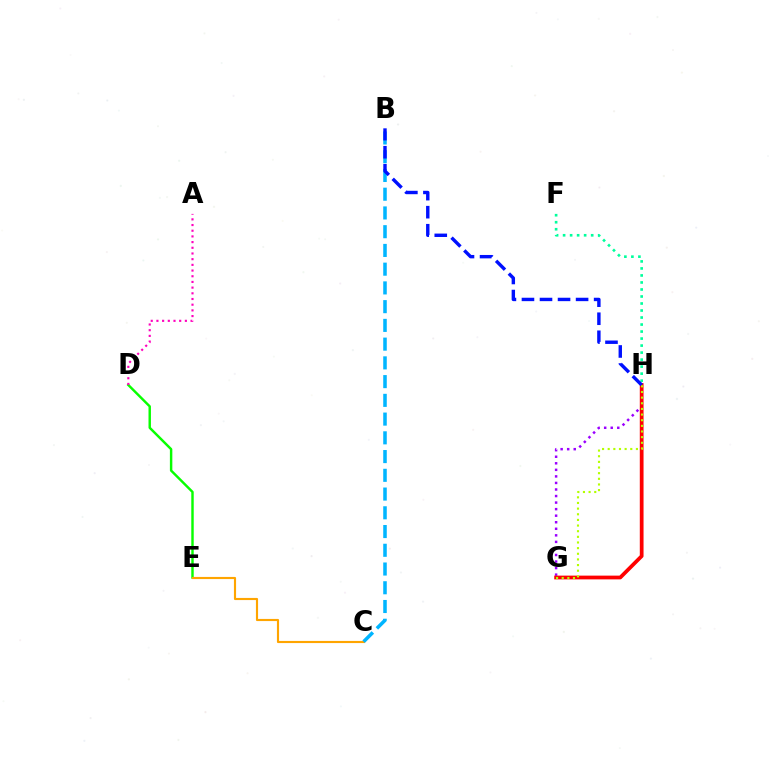{('G', 'H'): [{'color': '#9b00ff', 'line_style': 'dotted', 'thickness': 1.78}, {'color': '#ff0000', 'line_style': 'solid', 'thickness': 2.7}, {'color': '#b3ff00', 'line_style': 'dotted', 'thickness': 1.53}], ('D', 'E'): [{'color': '#08ff00', 'line_style': 'solid', 'thickness': 1.76}], ('C', 'E'): [{'color': '#ffa500', 'line_style': 'solid', 'thickness': 1.54}], ('B', 'C'): [{'color': '#00b5ff', 'line_style': 'dashed', 'thickness': 2.55}], ('F', 'H'): [{'color': '#00ff9d', 'line_style': 'dotted', 'thickness': 1.91}], ('A', 'D'): [{'color': '#ff00bd', 'line_style': 'dotted', 'thickness': 1.55}], ('B', 'H'): [{'color': '#0010ff', 'line_style': 'dashed', 'thickness': 2.45}]}